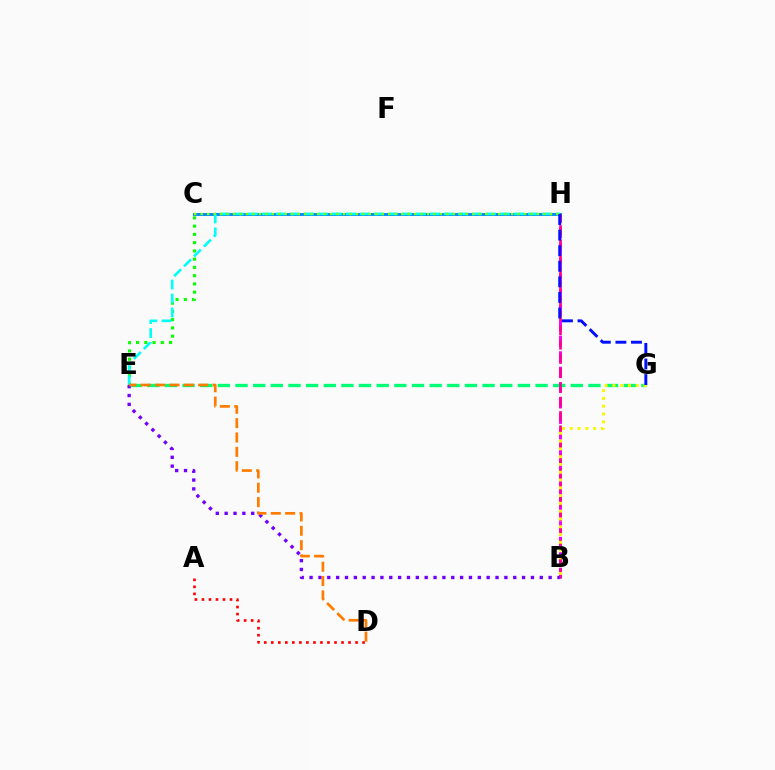{('C', 'H'): [{'color': '#008cff', 'line_style': 'solid', 'thickness': 2.1}, {'color': '#84ff00', 'line_style': 'dotted', 'thickness': 1.76}], ('B', 'H'): [{'color': '#ee00ff', 'line_style': 'dashed', 'thickness': 2.1}, {'color': '#ff0094', 'line_style': 'dashed', 'thickness': 1.94}], ('E', 'G'): [{'color': '#00ff74', 'line_style': 'dashed', 'thickness': 2.4}], ('C', 'E'): [{'color': '#08ff00', 'line_style': 'dotted', 'thickness': 2.24}], ('B', 'E'): [{'color': '#7200ff', 'line_style': 'dotted', 'thickness': 2.41}], ('E', 'H'): [{'color': '#00fff6', 'line_style': 'dashed', 'thickness': 1.9}], ('A', 'D'): [{'color': '#ff0000', 'line_style': 'dotted', 'thickness': 1.91}], ('B', 'G'): [{'color': '#fcf500', 'line_style': 'dotted', 'thickness': 2.12}], ('G', 'H'): [{'color': '#0010ff', 'line_style': 'dashed', 'thickness': 2.12}], ('D', 'E'): [{'color': '#ff7c00', 'line_style': 'dashed', 'thickness': 1.95}]}